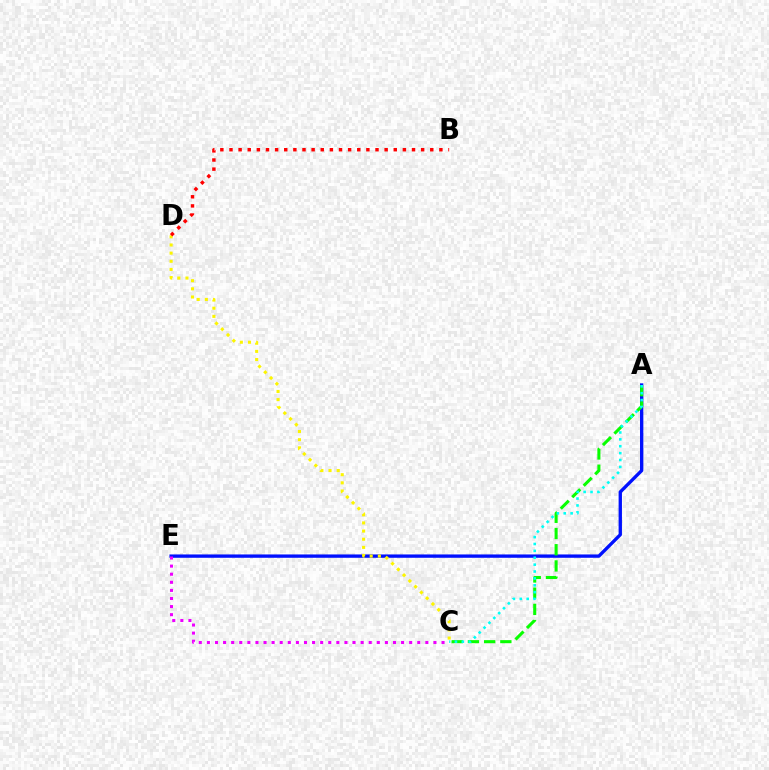{('A', 'E'): [{'color': '#0010ff', 'line_style': 'solid', 'thickness': 2.4}], ('A', 'C'): [{'color': '#08ff00', 'line_style': 'dashed', 'thickness': 2.2}, {'color': '#00fff6', 'line_style': 'dotted', 'thickness': 1.87}], ('C', 'E'): [{'color': '#ee00ff', 'line_style': 'dotted', 'thickness': 2.2}], ('C', 'D'): [{'color': '#fcf500', 'line_style': 'dotted', 'thickness': 2.22}], ('B', 'D'): [{'color': '#ff0000', 'line_style': 'dotted', 'thickness': 2.48}]}